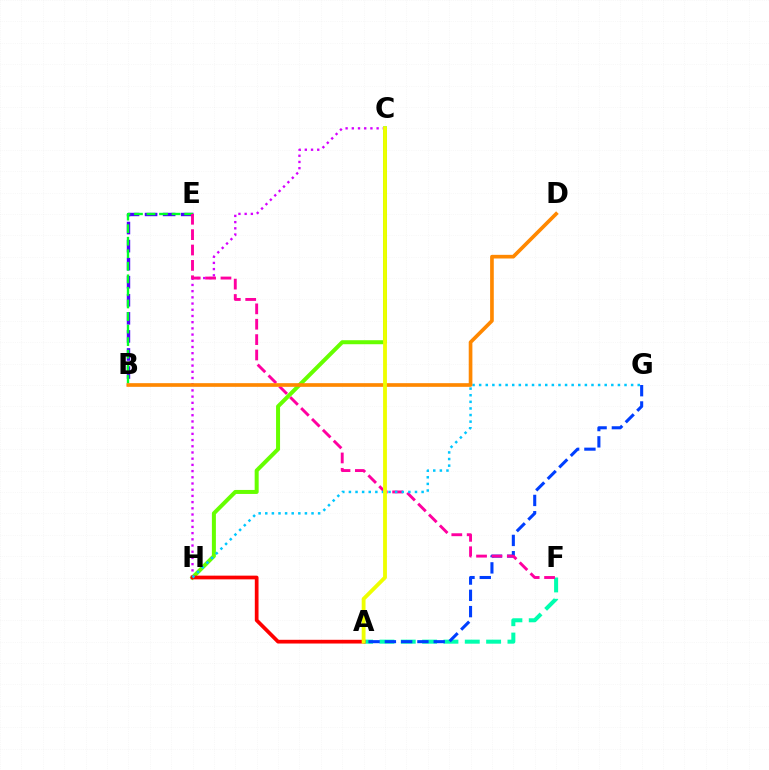{('B', 'E'): [{'color': '#4f00ff', 'line_style': 'dashed', 'thickness': 2.45}, {'color': '#00ff27', 'line_style': 'dashed', 'thickness': 1.7}], ('A', 'F'): [{'color': '#00ffaf', 'line_style': 'dashed', 'thickness': 2.9}], ('A', 'G'): [{'color': '#003fff', 'line_style': 'dashed', 'thickness': 2.21}], ('C', 'H'): [{'color': '#66ff00', 'line_style': 'solid', 'thickness': 2.88}, {'color': '#d600ff', 'line_style': 'dotted', 'thickness': 1.69}], ('A', 'H'): [{'color': '#ff0000', 'line_style': 'solid', 'thickness': 2.68}], ('E', 'F'): [{'color': '#ff00a0', 'line_style': 'dashed', 'thickness': 2.09}], ('G', 'H'): [{'color': '#00c7ff', 'line_style': 'dotted', 'thickness': 1.8}], ('B', 'D'): [{'color': '#ff8800', 'line_style': 'solid', 'thickness': 2.64}], ('A', 'C'): [{'color': '#eeff00', 'line_style': 'solid', 'thickness': 2.76}]}